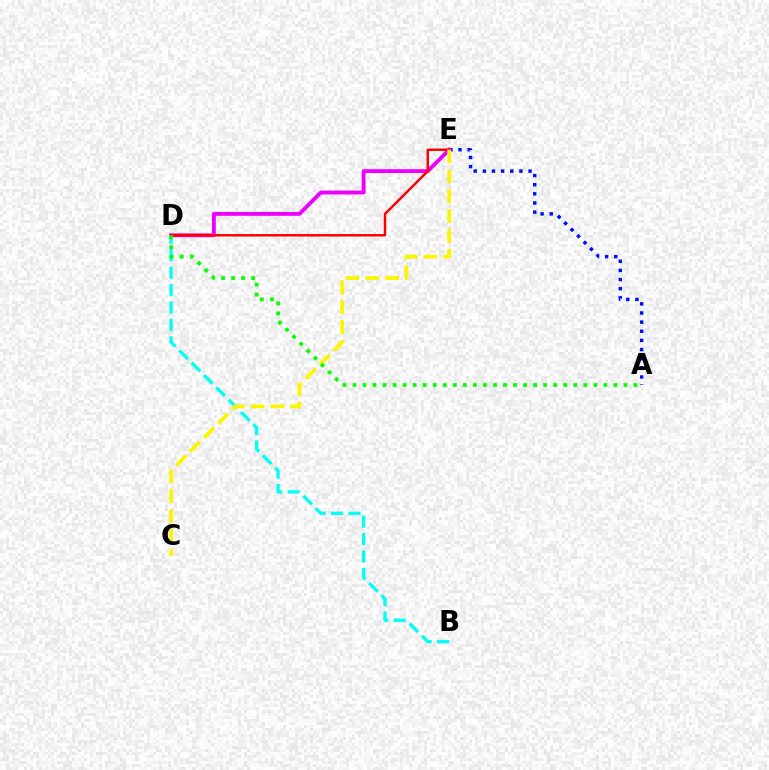{('B', 'D'): [{'color': '#00fff6', 'line_style': 'dashed', 'thickness': 2.37}], ('A', 'E'): [{'color': '#0010ff', 'line_style': 'dotted', 'thickness': 2.48}], ('D', 'E'): [{'color': '#ee00ff', 'line_style': 'solid', 'thickness': 2.77}, {'color': '#ff0000', 'line_style': 'solid', 'thickness': 1.77}], ('C', 'E'): [{'color': '#fcf500', 'line_style': 'dashed', 'thickness': 2.69}], ('A', 'D'): [{'color': '#08ff00', 'line_style': 'dotted', 'thickness': 2.73}]}